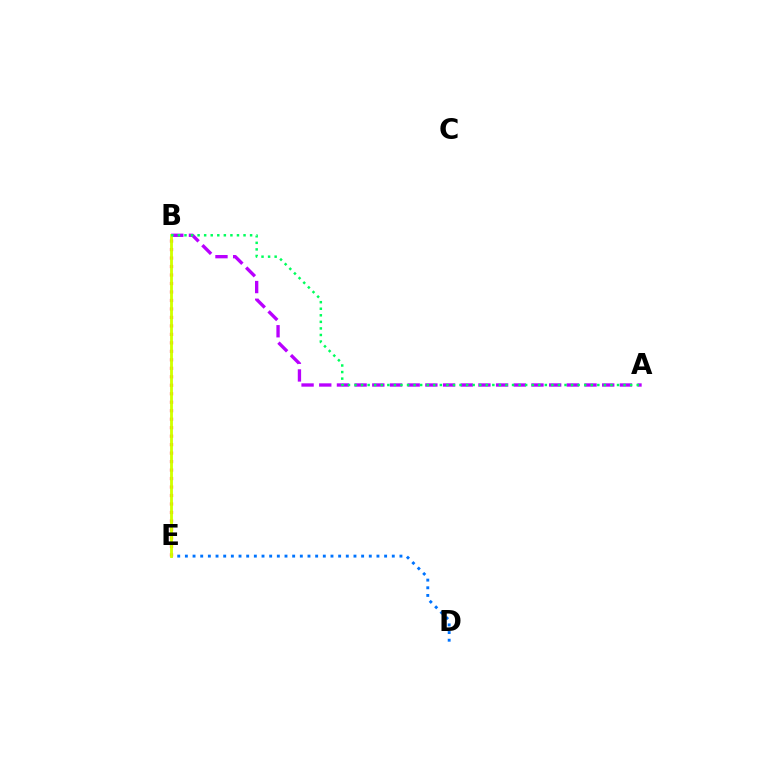{('A', 'B'): [{'color': '#b900ff', 'line_style': 'dashed', 'thickness': 2.4}, {'color': '#00ff5c', 'line_style': 'dotted', 'thickness': 1.78}], ('D', 'E'): [{'color': '#0074ff', 'line_style': 'dotted', 'thickness': 2.08}], ('B', 'E'): [{'color': '#ff0000', 'line_style': 'dotted', 'thickness': 2.3}, {'color': '#d1ff00', 'line_style': 'solid', 'thickness': 2.06}]}